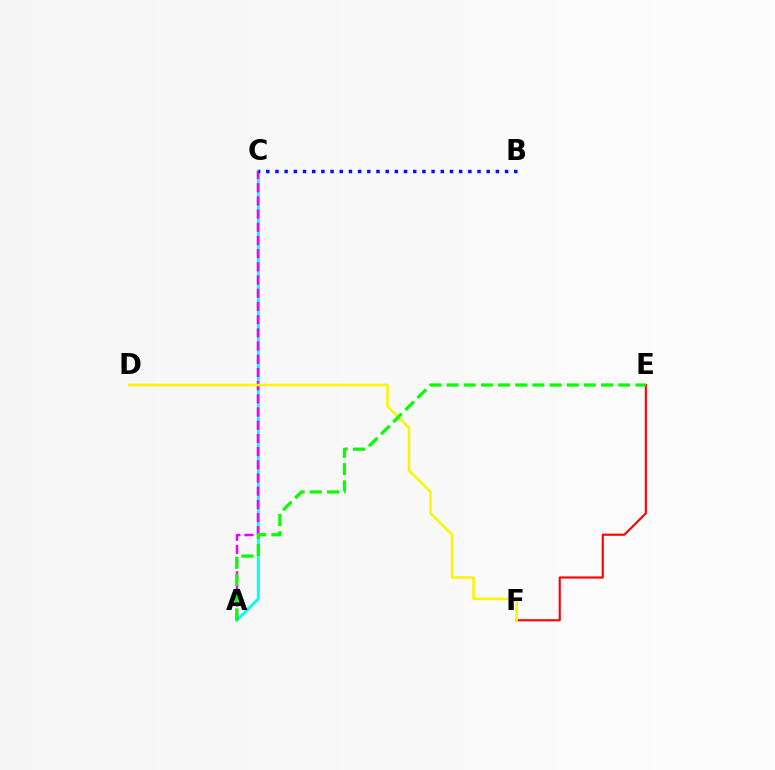{('A', 'C'): [{'color': '#00fff6', 'line_style': 'solid', 'thickness': 2.12}, {'color': '#ee00ff', 'line_style': 'dashed', 'thickness': 1.79}], ('E', 'F'): [{'color': '#ff0000', 'line_style': 'solid', 'thickness': 1.54}], ('B', 'C'): [{'color': '#0010ff', 'line_style': 'dotted', 'thickness': 2.5}], ('D', 'F'): [{'color': '#fcf500', 'line_style': 'solid', 'thickness': 1.82}], ('A', 'E'): [{'color': '#08ff00', 'line_style': 'dashed', 'thickness': 2.33}]}